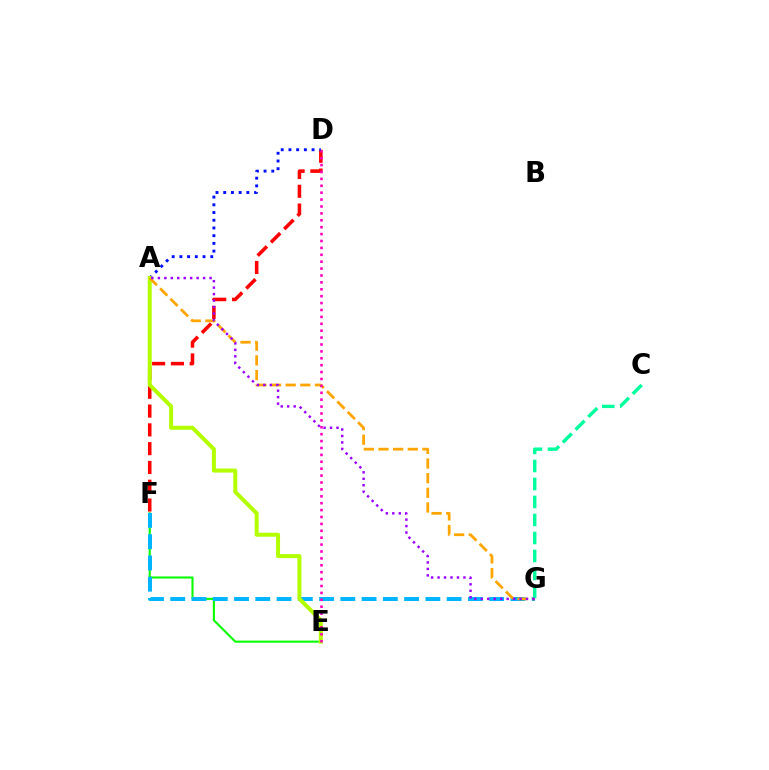{('D', 'F'): [{'color': '#ff0000', 'line_style': 'dashed', 'thickness': 2.55}], ('E', 'F'): [{'color': '#08ff00', 'line_style': 'solid', 'thickness': 1.51}], ('F', 'G'): [{'color': '#00b5ff', 'line_style': 'dashed', 'thickness': 2.89}], ('A', 'D'): [{'color': '#0010ff', 'line_style': 'dotted', 'thickness': 2.1}], ('A', 'E'): [{'color': '#b3ff00', 'line_style': 'solid', 'thickness': 2.88}], ('A', 'G'): [{'color': '#ffa500', 'line_style': 'dashed', 'thickness': 1.99}, {'color': '#9b00ff', 'line_style': 'dotted', 'thickness': 1.76}], ('C', 'G'): [{'color': '#00ff9d', 'line_style': 'dashed', 'thickness': 2.45}], ('D', 'E'): [{'color': '#ff00bd', 'line_style': 'dotted', 'thickness': 1.87}]}